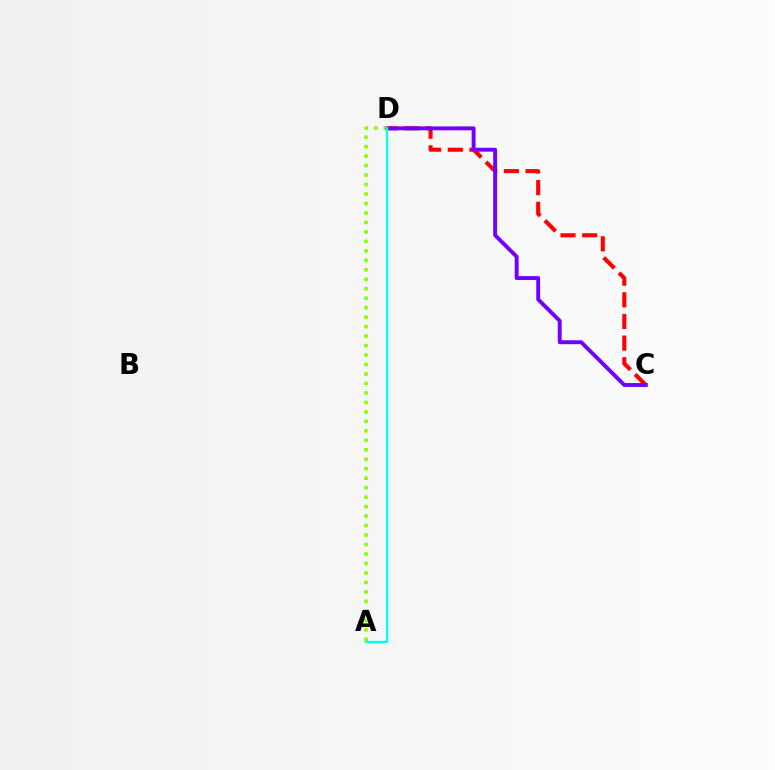{('C', 'D'): [{'color': '#ff0000', 'line_style': 'dashed', 'thickness': 2.94}, {'color': '#7200ff', 'line_style': 'solid', 'thickness': 2.81}], ('A', 'D'): [{'color': '#84ff00', 'line_style': 'dotted', 'thickness': 2.57}, {'color': '#00fff6', 'line_style': 'solid', 'thickness': 1.67}]}